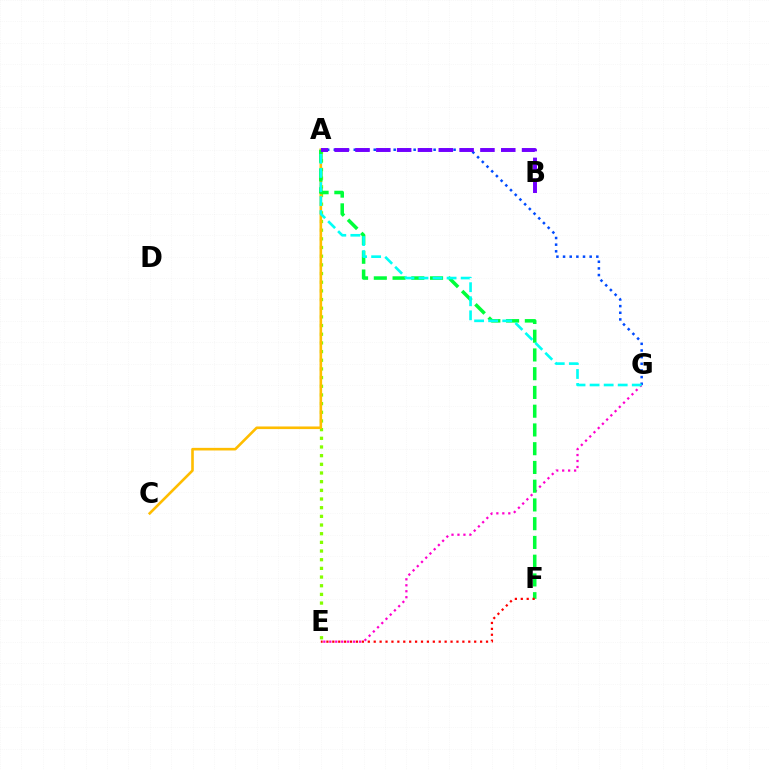{('A', 'G'): [{'color': '#004bff', 'line_style': 'dotted', 'thickness': 1.81}, {'color': '#00fff6', 'line_style': 'dashed', 'thickness': 1.91}], ('E', 'G'): [{'color': '#ff00cf', 'line_style': 'dotted', 'thickness': 1.62}], ('A', 'E'): [{'color': '#84ff00', 'line_style': 'dotted', 'thickness': 2.36}], ('A', 'C'): [{'color': '#ffbd00', 'line_style': 'solid', 'thickness': 1.88}], ('A', 'F'): [{'color': '#00ff39', 'line_style': 'dashed', 'thickness': 2.55}], ('A', 'B'): [{'color': '#7200ff', 'line_style': 'dashed', 'thickness': 2.83}], ('E', 'F'): [{'color': '#ff0000', 'line_style': 'dotted', 'thickness': 1.61}]}